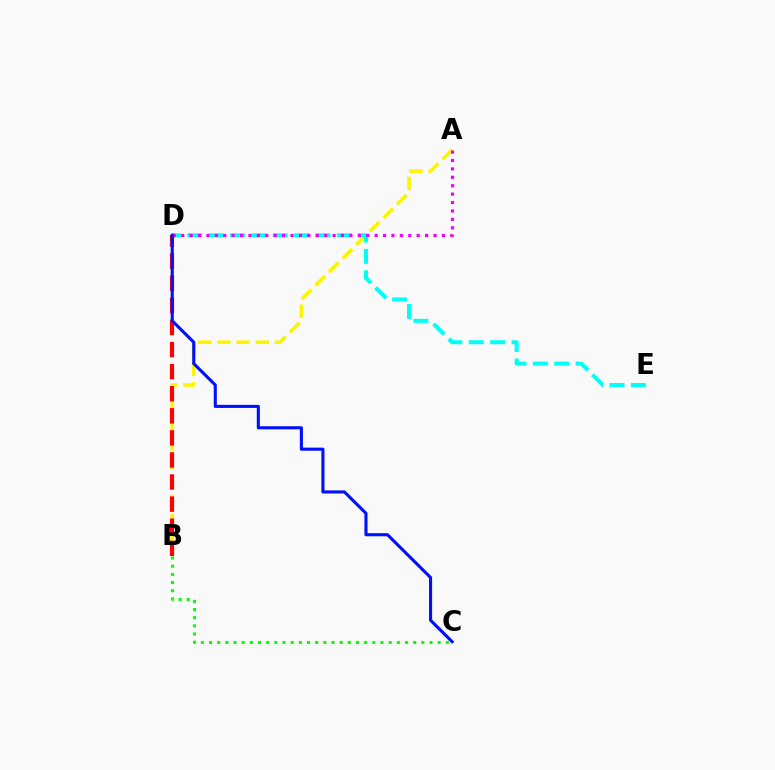{('A', 'B'): [{'color': '#fcf500', 'line_style': 'dashed', 'thickness': 2.6}], ('B', 'C'): [{'color': '#08ff00', 'line_style': 'dotted', 'thickness': 2.22}], ('B', 'D'): [{'color': '#ff0000', 'line_style': 'dashed', 'thickness': 3.0}], ('D', 'E'): [{'color': '#00fff6', 'line_style': 'dashed', 'thickness': 2.9}], ('A', 'D'): [{'color': '#ee00ff', 'line_style': 'dotted', 'thickness': 2.28}], ('C', 'D'): [{'color': '#0010ff', 'line_style': 'solid', 'thickness': 2.23}]}